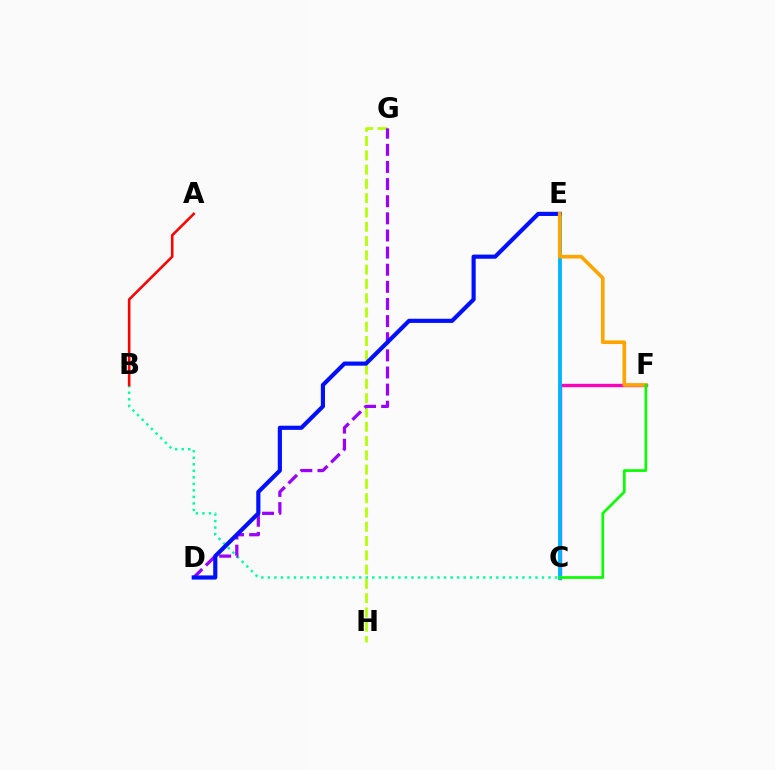{('C', 'F'): [{'color': '#ff00bd', 'line_style': 'solid', 'thickness': 2.41}, {'color': '#08ff00', 'line_style': 'solid', 'thickness': 1.94}], ('C', 'E'): [{'color': '#00b5ff', 'line_style': 'solid', 'thickness': 2.77}], ('B', 'C'): [{'color': '#00ff9d', 'line_style': 'dotted', 'thickness': 1.77}], ('G', 'H'): [{'color': '#b3ff00', 'line_style': 'dashed', 'thickness': 1.94}], ('D', 'G'): [{'color': '#9b00ff', 'line_style': 'dashed', 'thickness': 2.33}], ('D', 'E'): [{'color': '#0010ff', 'line_style': 'solid', 'thickness': 2.99}], ('E', 'F'): [{'color': '#ffa500', 'line_style': 'solid', 'thickness': 2.63}], ('A', 'B'): [{'color': '#ff0000', 'line_style': 'solid', 'thickness': 1.85}]}